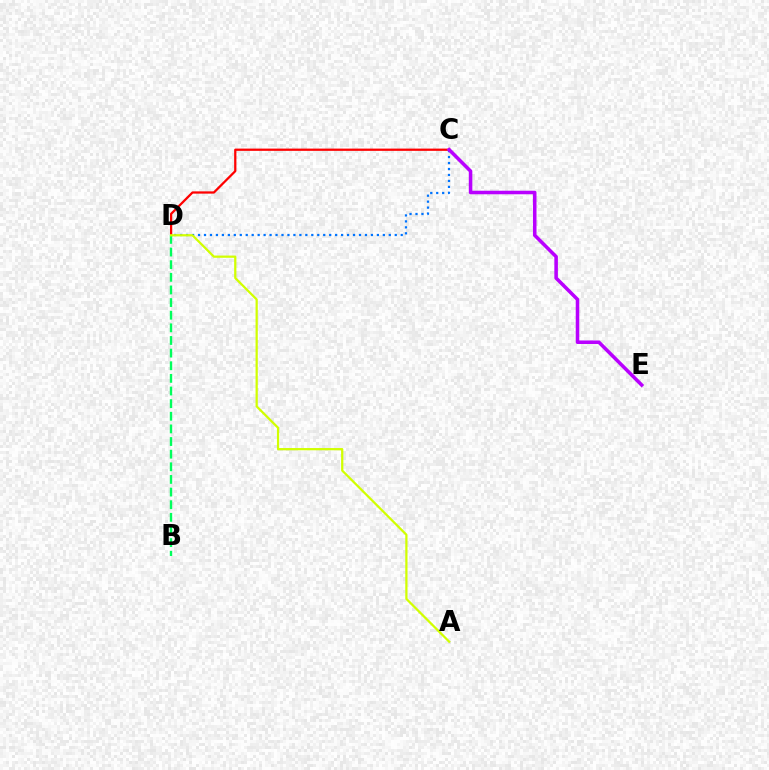{('C', 'D'): [{'color': '#ff0000', 'line_style': 'solid', 'thickness': 1.62}, {'color': '#0074ff', 'line_style': 'dotted', 'thickness': 1.62}], ('B', 'D'): [{'color': '#00ff5c', 'line_style': 'dashed', 'thickness': 1.72}], ('C', 'E'): [{'color': '#b900ff', 'line_style': 'solid', 'thickness': 2.55}], ('A', 'D'): [{'color': '#d1ff00', 'line_style': 'solid', 'thickness': 1.61}]}